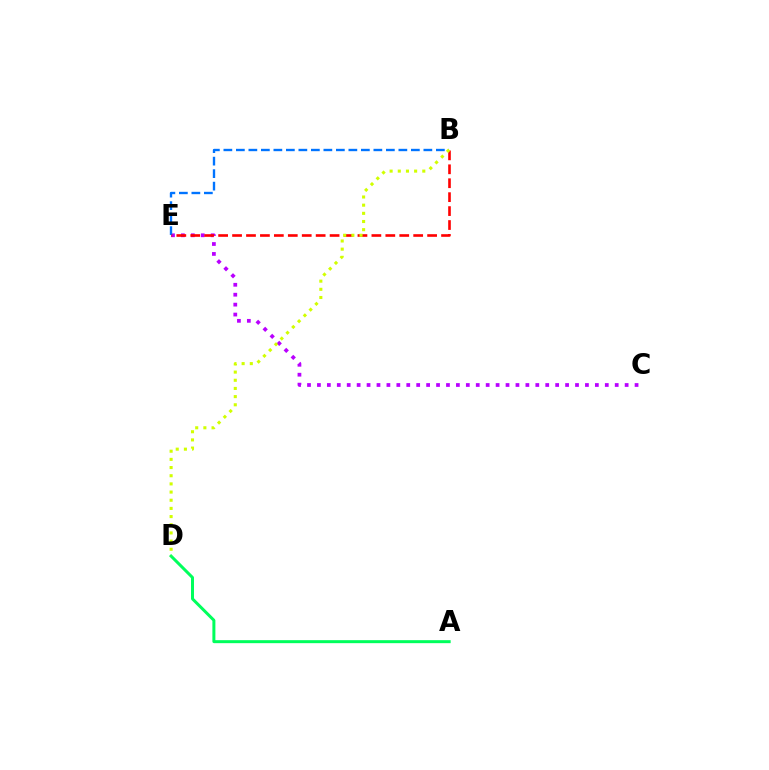{('C', 'E'): [{'color': '#b900ff', 'line_style': 'dotted', 'thickness': 2.7}], ('B', 'E'): [{'color': '#0074ff', 'line_style': 'dashed', 'thickness': 1.7}, {'color': '#ff0000', 'line_style': 'dashed', 'thickness': 1.89}], ('A', 'D'): [{'color': '#00ff5c', 'line_style': 'solid', 'thickness': 2.16}], ('B', 'D'): [{'color': '#d1ff00', 'line_style': 'dotted', 'thickness': 2.22}]}